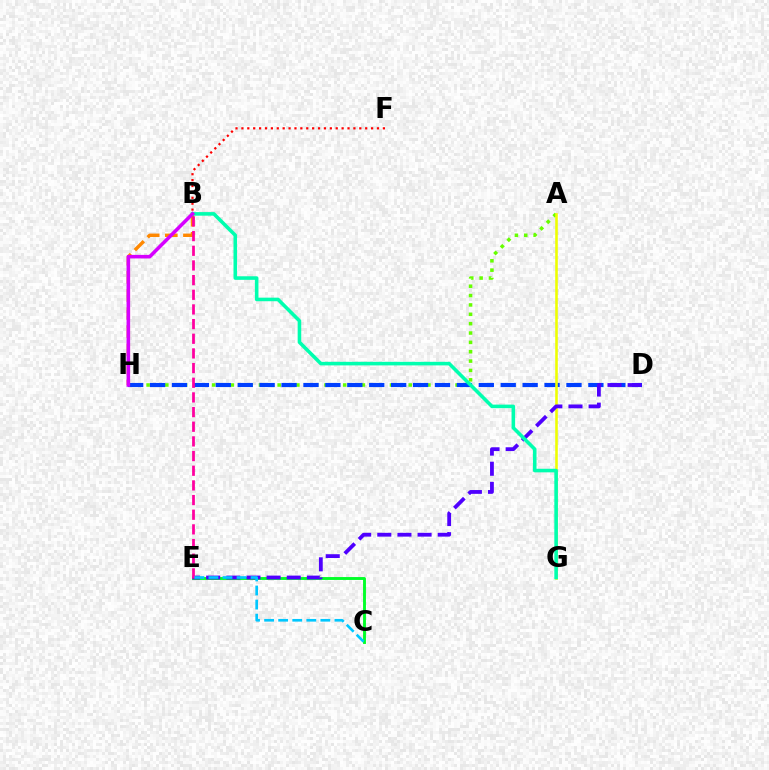{('A', 'H'): [{'color': '#66ff00', 'line_style': 'dotted', 'thickness': 2.54}], ('C', 'E'): [{'color': '#00ff27', 'line_style': 'solid', 'thickness': 2.08}, {'color': '#00c7ff', 'line_style': 'dashed', 'thickness': 1.91}], ('D', 'H'): [{'color': '#003fff', 'line_style': 'dashed', 'thickness': 2.98}], ('B', 'H'): [{'color': '#ff8800', 'line_style': 'dashed', 'thickness': 2.46}, {'color': '#d600ff', 'line_style': 'solid', 'thickness': 2.57}], ('A', 'G'): [{'color': '#eeff00', 'line_style': 'solid', 'thickness': 1.86}], ('D', 'E'): [{'color': '#4f00ff', 'line_style': 'dashed', 'thickness': 2.74}], ('B', 'F'): [{'color': '#ff0000', 'line_style': 'dotted', 'thickness': 1.6}], ('B', 'E'): [{'color': '#ff00a0', 'line_style': 'dashed', 'thickness': 1.99}], ('B', 'G'): [{'color': '#00ffaf', 'line_style': 'solid', 'thickness': 2.57}]}